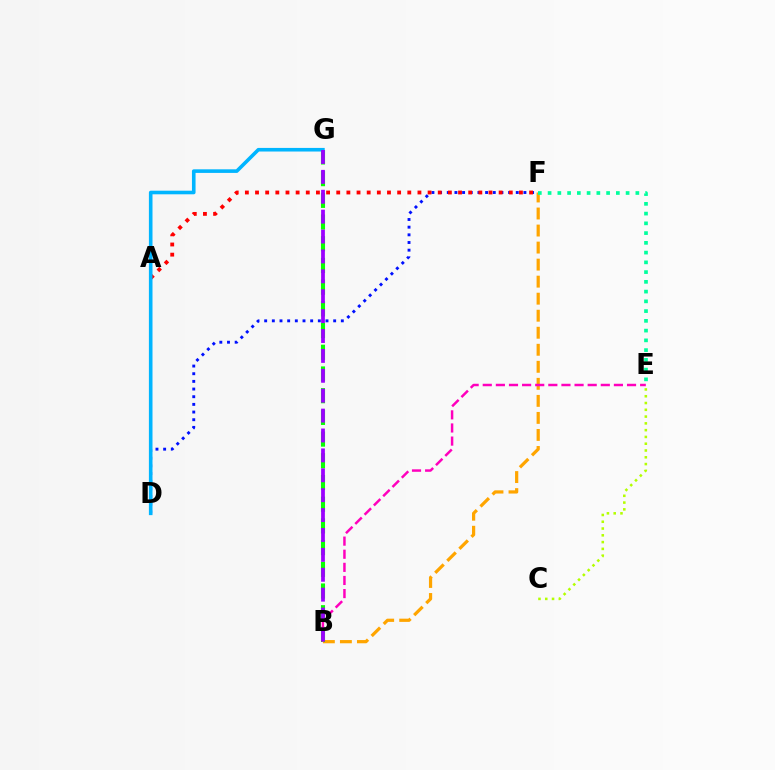{('D', 'F'): [{'color': '#0010ff', 'line_style': 'dotted', 'thickness': 2.08}], ('B', 'F'): [{'color': '#ffa500', 'line_style': 'dashed', 'thickness': 2.31}], ('C', 'E'): [{'color': '#b3ff00', 'line_style': 'dotted', 'thickness': 1.84}], ('E', 'F'): [{'color': '#00ff9d', 'line_style': 'dotted', 'thickness': 2.65}], ('A', 'F'): [{'color': '#ff0000', 'line_style': 'dotted', 'thickness': 2.76}], ('B', 'G'): [{'color': '#08ff00', 'line_style': 'dashed', 'thickness': 2.95}, {'color': '#9b00ff', 'line_style': 'dashed', 'thickness': 2.7}], ('D', 'G'): [{'color': '#00b5ff', 'line_style': 'solid', 'thickness': 2.59}], ('B', 'E'): [{'color': '#ff00bd', 'line_style': 'dashed', 'thickness': 1.78}]}